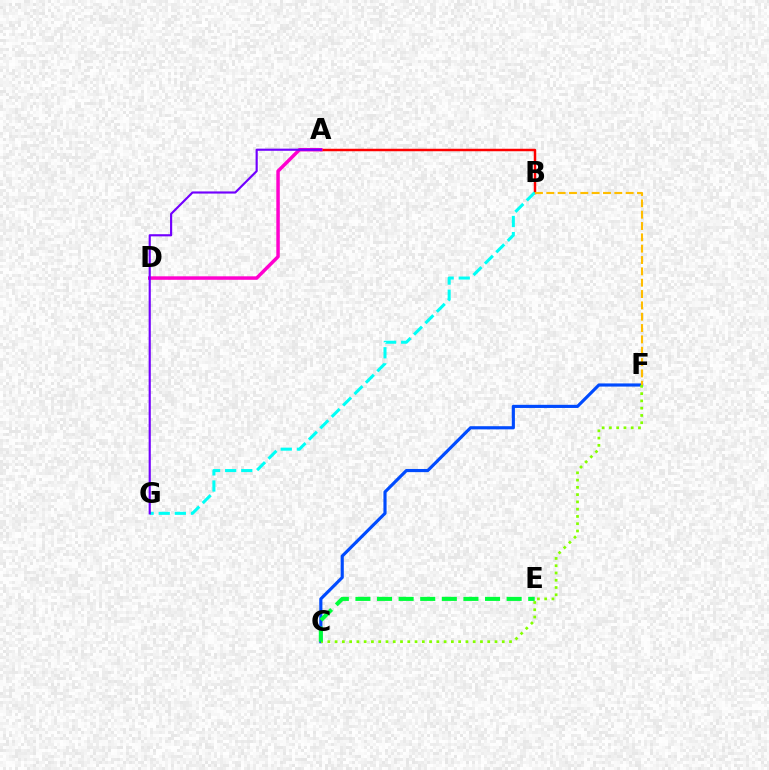{('A', 'B'): [{'color': '#ff0000', 'line_style': 'solid', 'thickness': 1.78}], ('C', 'F'): [{'color': '#004bff', 'line_style': 'solid', 'thickness': 2.27}, {'color': '#84ff00', 'line_style': 'dotted', 'thickness': 1.97}], ('B', 'G'): [{'color': '#00fff6', 'line_style': 'dashed', 'thickness': 2.19}], ('C', 'E'): [{'color': '#00ff39', 'line_style': 'dashed', 'thickness': 2.93}], ('A', 'D'): [{'color': '#ff00cf', 'line_style': 'solid', 'thickness': 2.5}], ('A', 'G'): [{'color': '#7200ff', 'line_style': 'solid', 'thickness': 1.55}], ('B', 'F'): [{'color': '#ffbd00', 'line_style': 'dashed', 'thickness': 1.54}]}